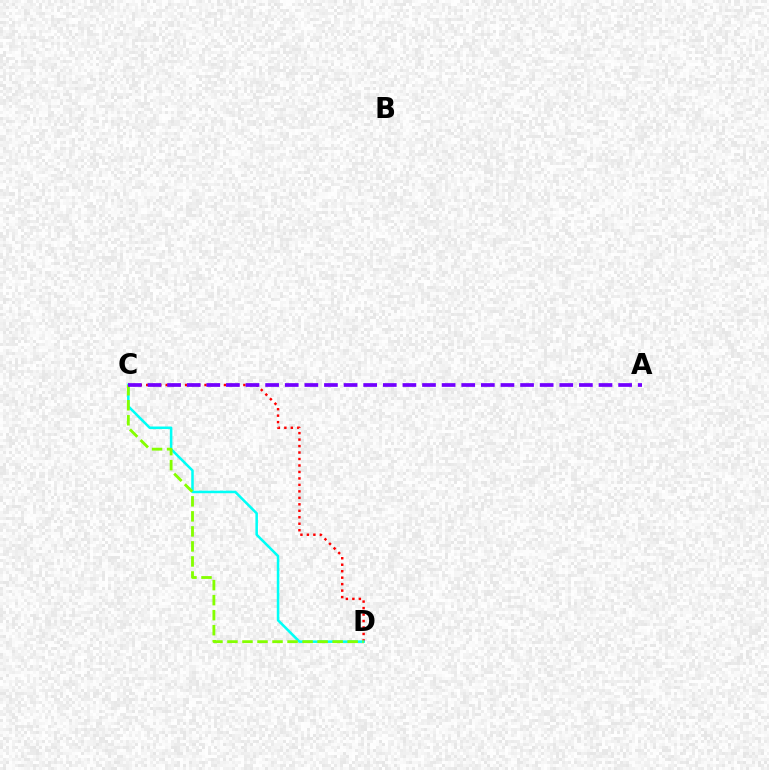{('C', 'D'): [{'color': '#ff0000', 'line_style': 'dotted', 'thickness': 1.76}, {'color': '#00fff6', 'line_style': 'solid', 'thickness': 1.83}, {'color': '#84ff00', 'line_style': 'dashed', 'thickness': 2.04}], ('A', 'C'): [{'color': '#7200ff', 'line_style': 'dashed', 'thickness': 2.66}]}